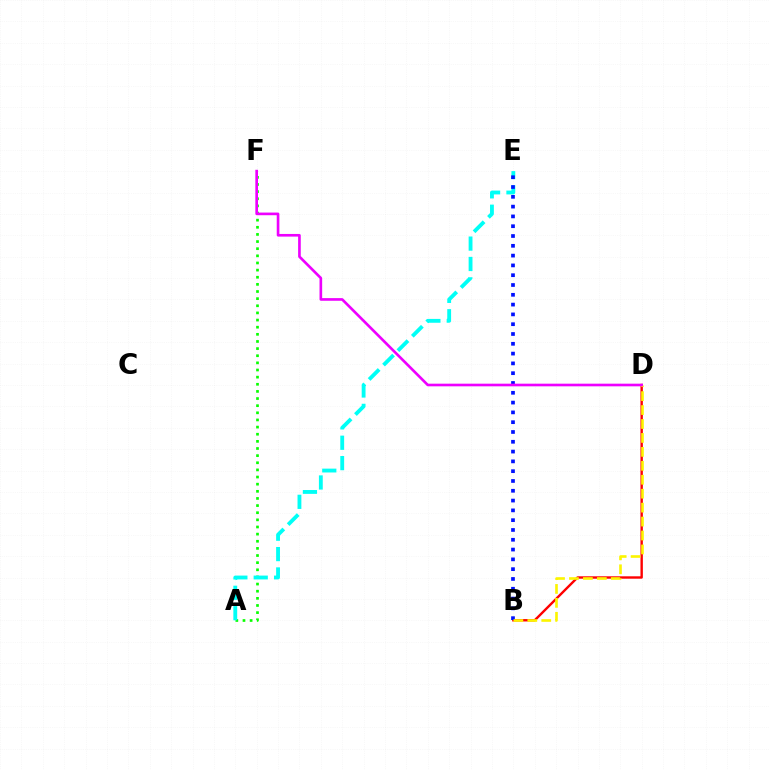{('A', 'F'): [{'color': '#08ff00', 'line_style': 'dotted', 'thickness': 1.94}], ('B', 'D'): [{'color': '#ff0000', 'line_style': 'solid', 'thickness': 1.73}, {'color': '#fcf500', 'line_style': 'dashed', 'thickness': 1.89}], ('A', 'E'): [{'color': '#00fff6', 'line_style': 'dashed', 'thickness': 2.77}], ('B', 'E'): [{'color': '#0010ff', 'line_style': 'dotted', 'thickness': 2.66}], ('D', 'F'): [{'color': '#ee00ff', 'line_style': 'solid', 'thickness': 1.91}]}